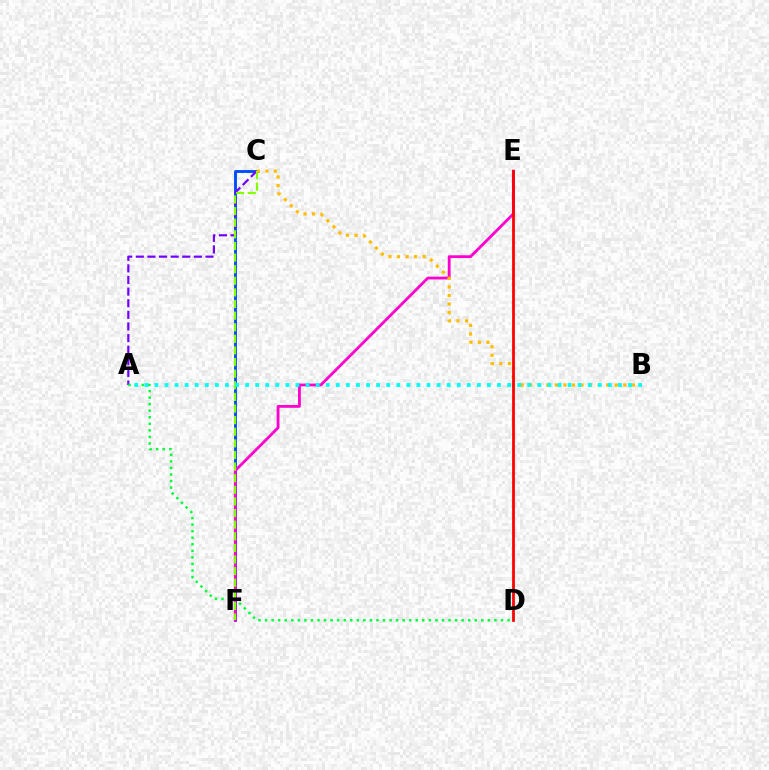{('C', 'F'): [{'color': '#004bff', 'line_style': 'solid', 'thickness': 2.05}, {'color': '#84ff00', 'line_style': 'dashed', 'thickness': 1.58}], ('A', 'C'): [{'color': '#7200ff', 'line_style': 'dashed', 'thickness': 1.58}], ('E', 'F'): [{'color': '#ff00cf', 'line_style': 'solid', 'thickness': 2.02}], ('A', 'D'): [{'color': '#00ff39', 'line_style': 'dotted', 'thickness': 1.78}], ('B', 'C'): [{'color': '#ffbd00', 'line_style': 'dotted', 'thickness': 2.32}], ('A', 'B'): [{'color': '#00fff6', 'line_style': 'dotted', 'thickness': 2.74}], ('D', 'E'): [{'color': '#ff0000', 'line_style': 'solid', 'thickness': 1.99}]}